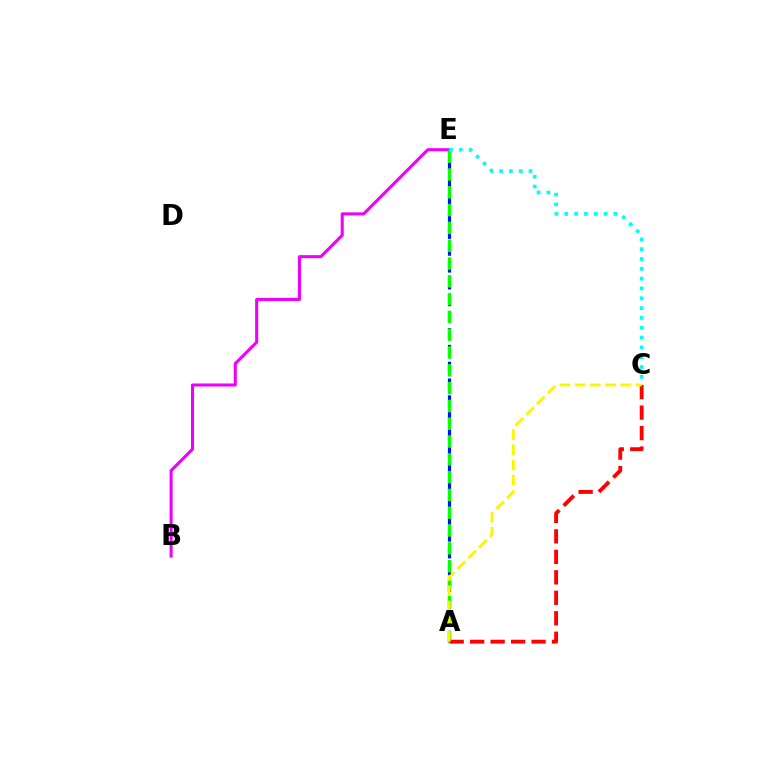{('B', 'E'): [{'color': '#ee00ff', 'line_style': 'solid', 'thickness': 2.2}], ('A', 'E'): [{'color': '#0010ff', 'line_style': 'dashed', 'thickness': 2.28}, {'color': '#08ff00', 'line_style': 'dashed', 'thickness': 2.42}], ('C', 'E'): [{'color': '#00fff6', 'line_style': 'dotted', 'thickness': 2.67}], ('A', 'C'): [{'color': '#ff0000', 'line_style': 'dashed', 'thickness': 2.78}, {'color': '#fcf500', 'line_style': 'dashed', 'thickness': 2.07}]}